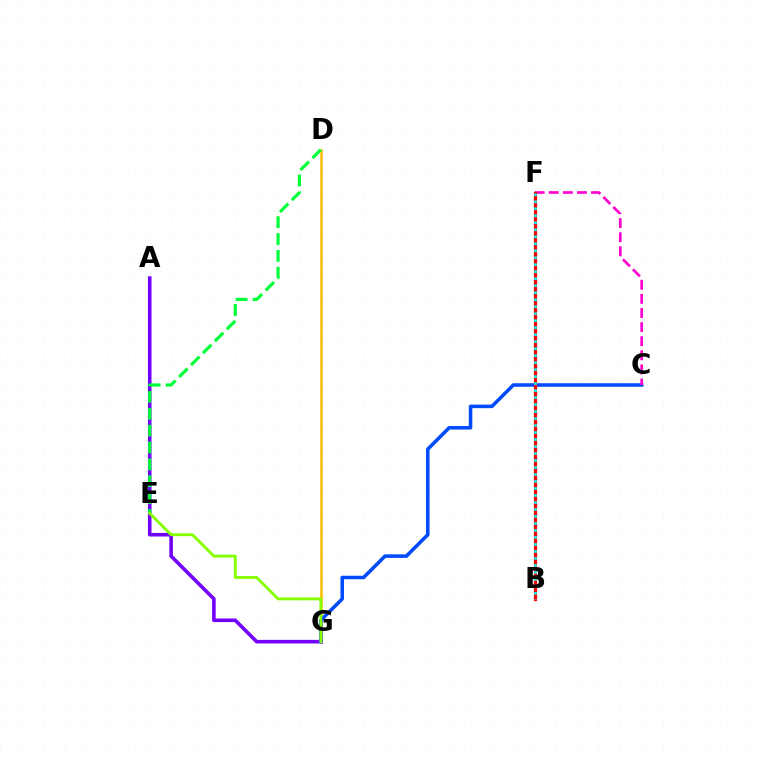{('D', 'G'): [{'color': '#ffbd00', 'line_style': 'solid', 'thickness': 1.84}], ('A', 'G'): [{'color': '#7200ff', 'line_style': 'solid', 'thickness': 2.57}], ('C', 'G'): [{'color': '#004bff', 'line_style': 'solid', 'thickness': 2.55}], ('C', 'F'): [{'color': '#ff00cf', 'line_style': 'dashed', 'thickness': 1.92}], ('B', 'F'): [{'color': '#ff0000', 'line_style': 'solid', 'thickness': 2.28}, {'color': '#00fff6', 'line_style': 'dotted', 'thickness': 1.9}], ('D', 'E'): [{'color': '#00ff39', 'line_style': 'dashed', 'thickness': 2.29}], ('E', 'G'): [{'color': '#84ff00', 'line_style': 'solid', 'thickness': 2.04}]}